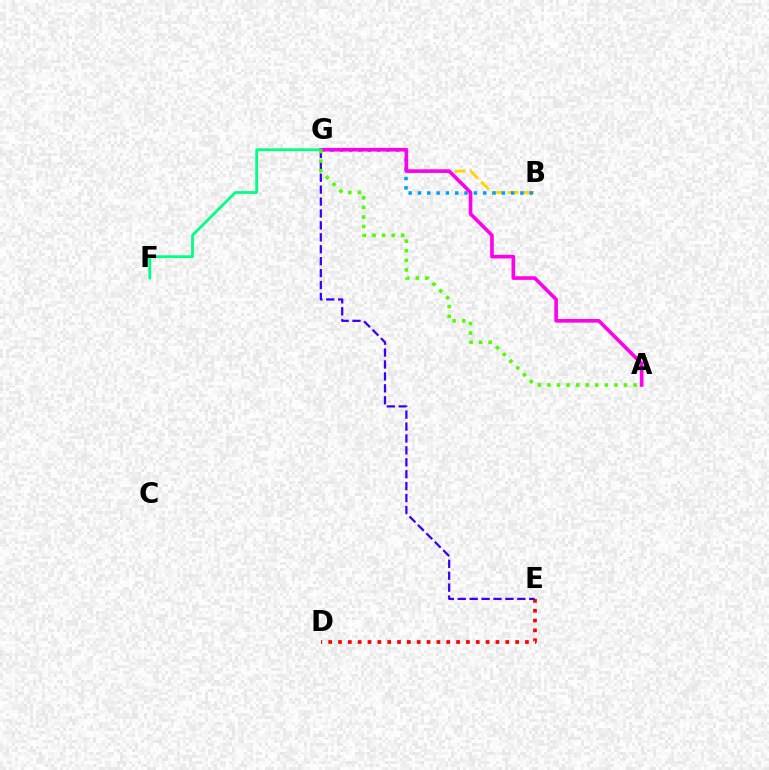{('D', 'E'): [{'color': '#ff0000', 'line_style': 'dotted', 'thickness': 2.67}], ('B', 'G'): [{'color': '#ffd500', 'line_style': 'dashed', 'thickness': 2.11}, {'color': '#009eff', 'line_style': 'dotted', 'thickness': 2.53}], ('A', 'G'): [{'color': '#ff00ed', 'line_style': 'solid', 'thickness': 2.61}, {'color': '#4fff00', 'line_style': 'dotted', 'thickness': 2.6}], ('F', 'G'): [{'color': '#00ff86', 'line_style': 'solid', 'thickness': 2.01}], ('E', 'G'): [{'color': '#3700ff', 'line_style': 'dashed', 'thickness': 1.62}]}